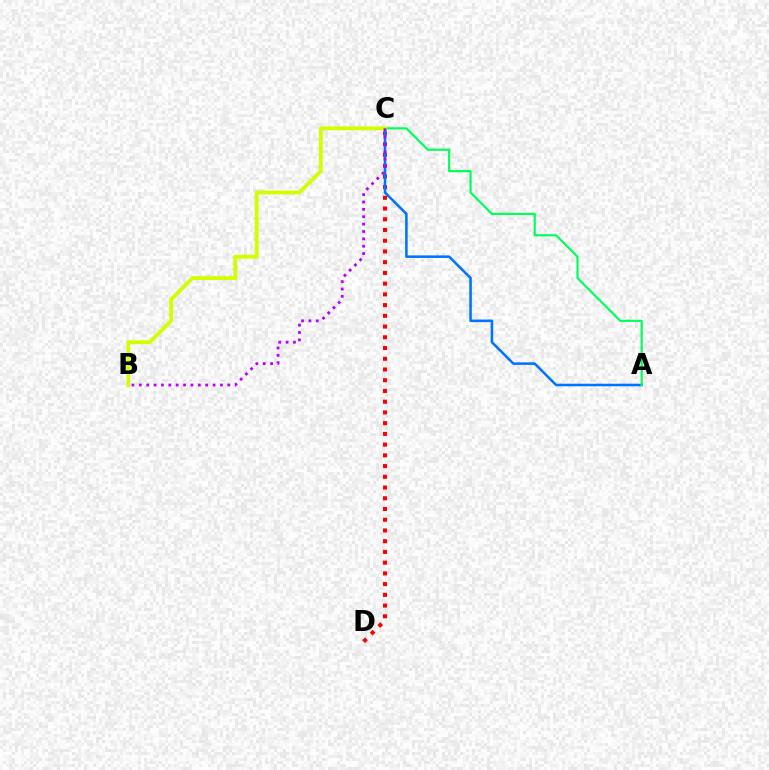{('C', 'D'): [{'color': '#ff0000', 'line_style': 'dotted', 'thickness': 2.92}], ('A', 'C'): [{'color': '#0074ff', 'line_style': 'solid', 'thickness': 1.84}, {'color': '#00ff5c', 'line_style': 'solid', 'thickness': 1.56}], ('B', 'C'): [{'color': '#d1ff00', 'line_style': 'solid', 'thickness': 2.77}, {'color': '#b900ff', 'line_style': 'dotted', 'thickness': 2.0}]}